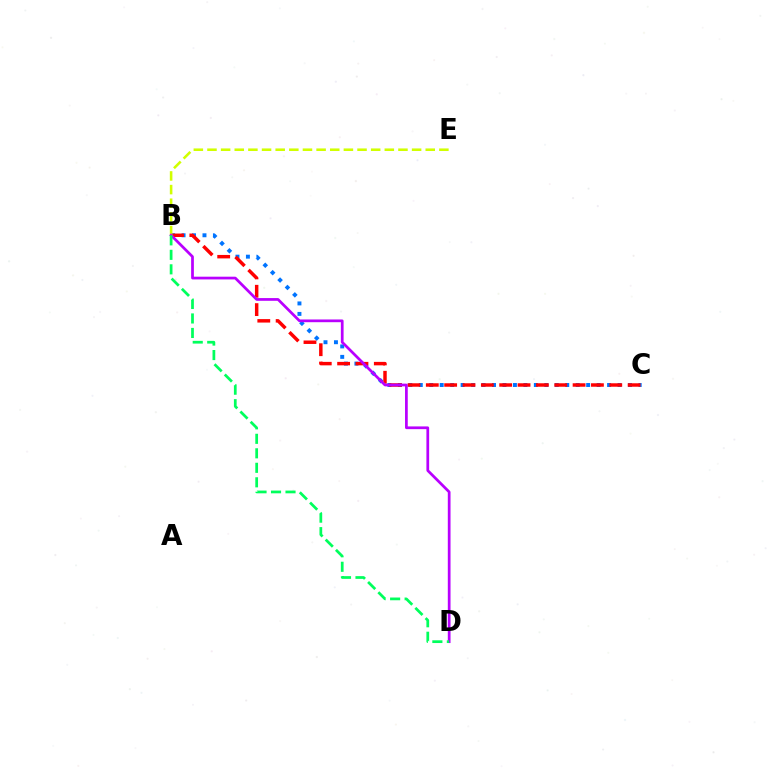{('B', 'C'): [{'color': '#0074ff', 'line_style': 'dotted', 'thickness': 2.84}, {'color': '#ff0000', 'line_style': 'dashed', 'thickness': 2.49}], ('B', 'E'): [{'color': '#d1ff00', 'line_style': 'dashed', 'thickness': 1.85}], ('B', 'D'): [{'color': '#b900ff', 'line_style': 'solid', 'thickness': 1.97}, {'color': '#00ff5c', 'line_style': 'dashed', 'thickness': 1.97}]}